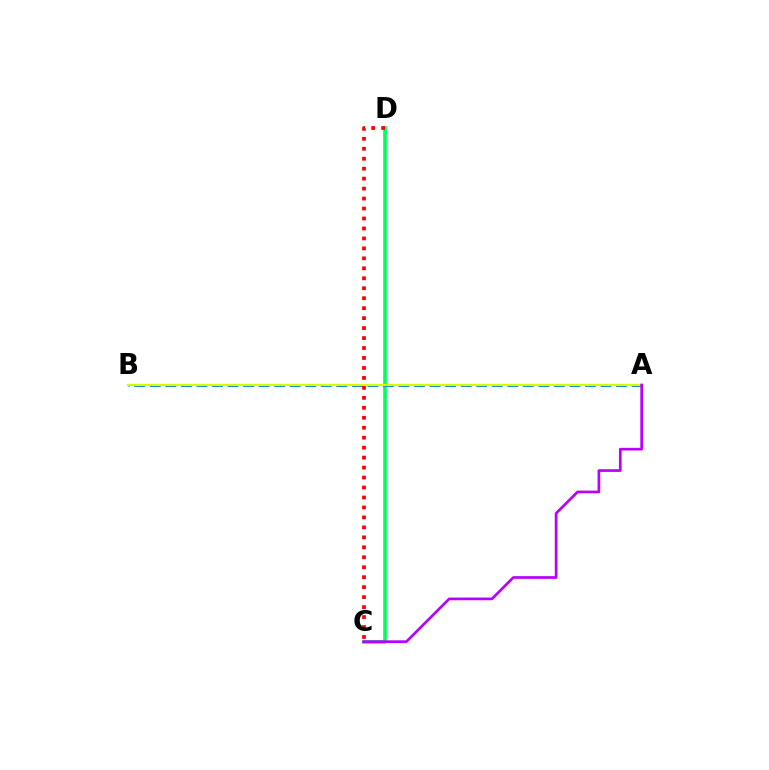{('C', 'D'): [{'color': '#00ff5c', 'line_style': 'solid', 'thickness': 2.64}, {'color': '#ff0000', 'line_style': 'dotted', 'thickness': 2.71}], ('A', 'B'): [{'color': '#0074ff', 'line_style': 'dashed', 'thickness': 2.11}, {'color': '#d1ff00', 'line_style': 'solid', 'thickness': 1.65}], ('A', 'C'): [{'color': '#b900ff', 'line_style': 'solid', 'thickness': 1.95}]}